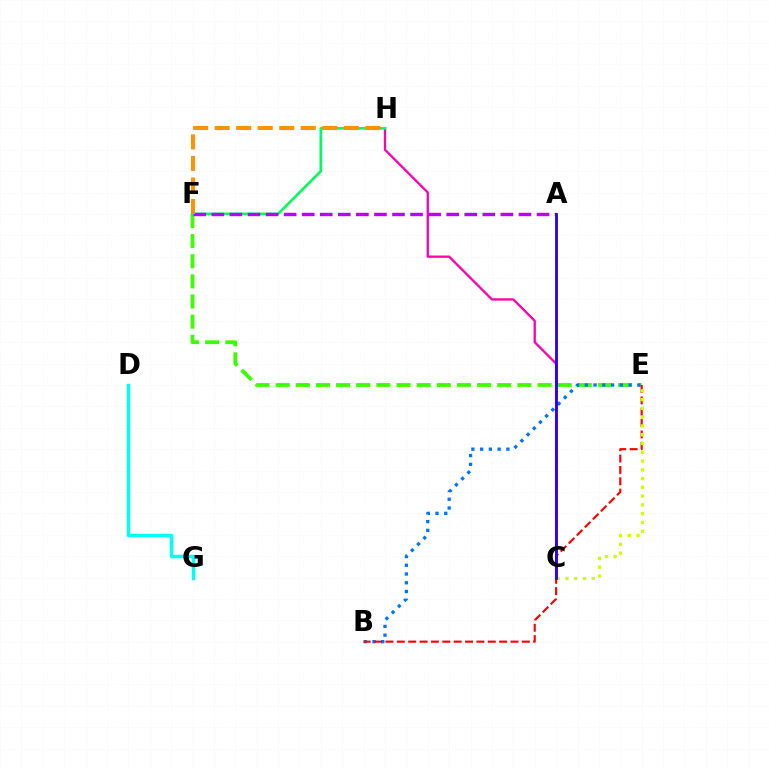{('E', 'F'): [{'color': '#3dff00', 'line_style': 'dashed', 'thickness': 2.74}], ('C', 'H'): [{'color': '#ff00ac', 'line_style': 'solid', 'thickness': 1.66}], ('B', 'E'): [{'color': '#0074ff', 'line_style': 'dotted', 'thickness': 2.38}, {'color': '#ff0000', 'line_style': 'dashed', 'thickness': 1.54}], ('F', 'H'): [{'color': '#00ff5c', 'line_style': 'solid', 'thickness': 1.92}, {'color': '#ff9400', 'line_style': 'dashed', 'thickness': 2.92}], ('A', 'F'): [{'color': '#b900ff', 'line_style': 'dashed', 'thickness': 2.45}], ('D', 'G'): [{'color': '#00fff6', 'line_style': 'solid', 'thickness': 2.51}], ('C', 'E'): [{'color': '#d1ff00', 'line_style': 'dotted', 'thickness': 2.38}], ('A', 'C'): [{'color': '#2500ff', 'line_style': 'solid', 'thickness': 2.03}]}